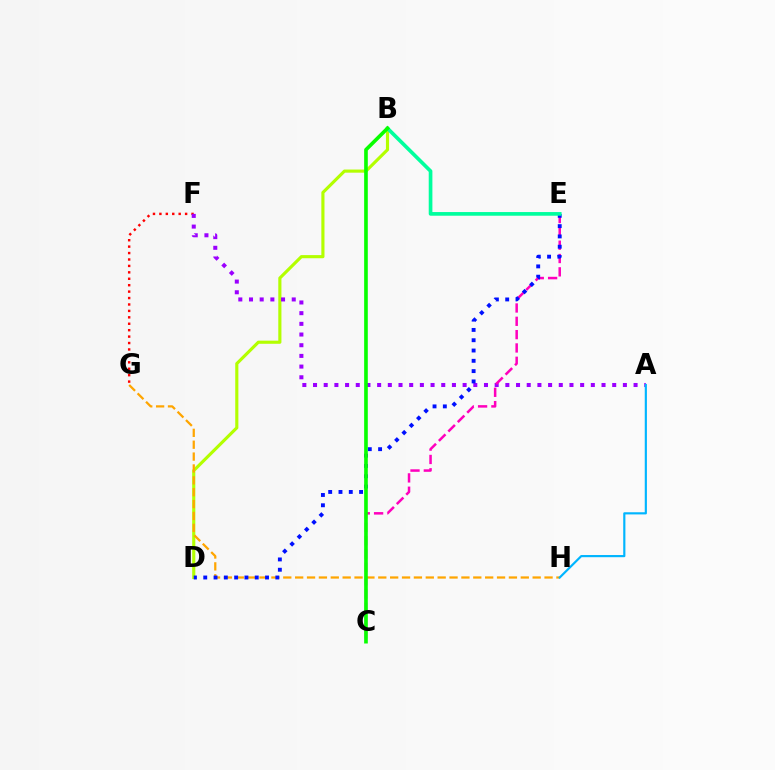{('F', 'G'): [{'color': '#ff0000', 'line_style': 'dotted', 'thickness': 1.75}], ('B', 'D'): [{'color': '#b3ff00', 'line_style': 'solid', 'thickness': 2.26}], ('A', 'F'): [{'color': '#9b00ff', 'line_style': 'dotted', 'thickness': 2.9}], ('G', 'H'): [{'color': '#ffa500', 'line_style': 'dashed', 'thickness': 1.61}], ('C', 'E'): [{'color': '#ff00bd', 'line_style': 'dashed', 'thickness': 1.81}], ('A', 'H'): [{'color': '#00b5ff', 'line_style': 'solid', 'thickness': 1.56}], ('D', 'E'): [{'color': '#0010ff', 'line_style': 'dotted', 'thickness': 2.8}], ('B', 'E'): [{'color': '#00ff9d', 'line_style': 'solid', 'thickness': 2.64}], ('B', 'C'): [{'color': '#08ff00', 'line_style': 'solid', 'thickness': 2.62}]}